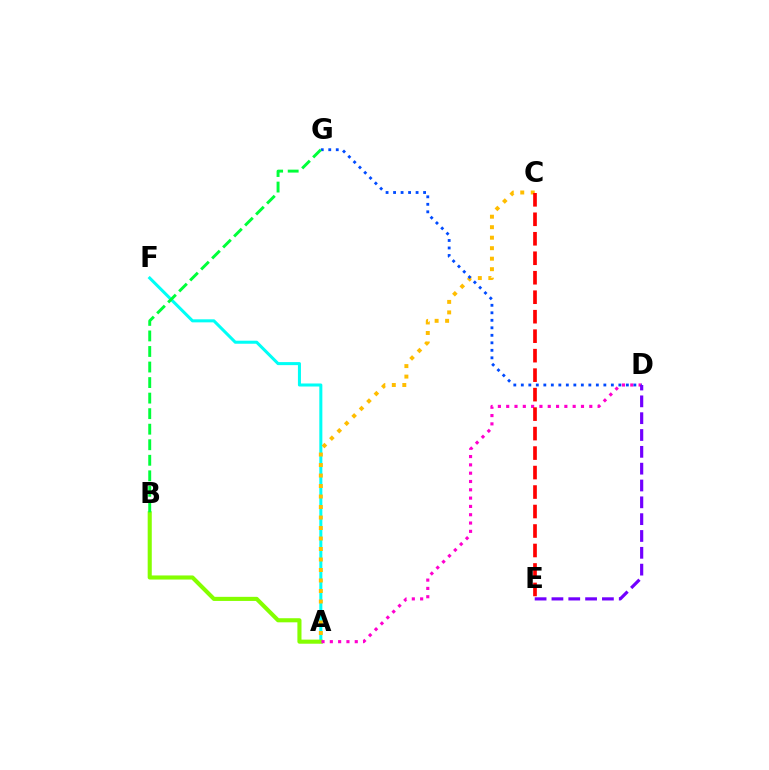{('A', 'F'): [{'color': '#00fff6', 'line_style': 'solid', 'thickness': 2.19}], ('A', 'C'): [{'color': '#ffbd00', 'line_style': 'dotted', 'thickness': 2.85}], ('A', 'B'): [{'color': '#84ff00', 'line_style': 'solid', 'thickness': 2.95}], ('A', 'D'): [{'color': '#ff00cf', 'line_style': 'dotted', 'thickness': 2.26}], ('D', 'G'): [{'color': '#004bff', 'line_style': 'dotted', 'thickness': 2.04}], ('D', 'E'): [{'color': '#7200ff', 'line_style': 'dashed', 'thickness': 2.29}], ('C', 'E'): [{'color': '#ff0000', 'line_style': 'dashed', 'thickness': 2.65}], ('B', 'G'): [{'color': '#00ff39', 'line_style': 'dashed', 'thickness': 2.11}]}